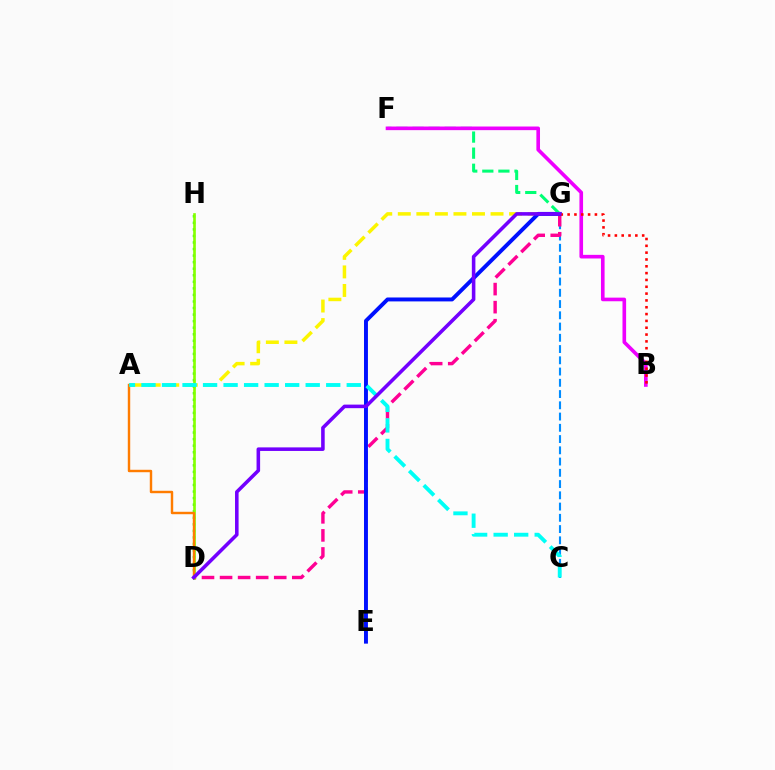{('C', 'G'): [{'color': '#008cff', 'line_style': 'dashed', 'thickness': 1.53}], ('D', 'G'): [{'color': '#ff0094', 'line_style': 'dashed', 'thickness': 2.45}, {'color': '#7200ff', 'line_style': 'solid', 'thickness': 2.56}], ('A', 'G'): [{'color': '#fcf500', 'line_style': 'dashed', 'thickness': 2.52}], ('D', 'H'): [{'color': '#08ff00', 'line_style': 'dotted', 'thickness': 1.78}, {'color': '#84ff00', 'line_style': 'solid', 'thickness': 1.91}], ('E', 'G'): [{'color': '#0010ff', 'line_style': 'solid', 'thickness': 2.82}], ('F', 'G'): [{'color': '#00ff74', 'line_style': 'dashed', 'thickness': 2.18}], ('B', 'F'): [{'color': '#ee00ff', 'line_style': 'solid', 'thickness': 2.61}], ('A', 'D'): [{'color': '#ff7c00', 'line_style': 'solid', 'thickness': 1.75}], ('B', 'G'): [{'color': '#ff0000', 'line_style': 'dotted', 'thickness': 1.85}], ('A', 'C'): [{'color': '#00fff6', 'line_style': 'dashed', 'thickness': 2.79}]}